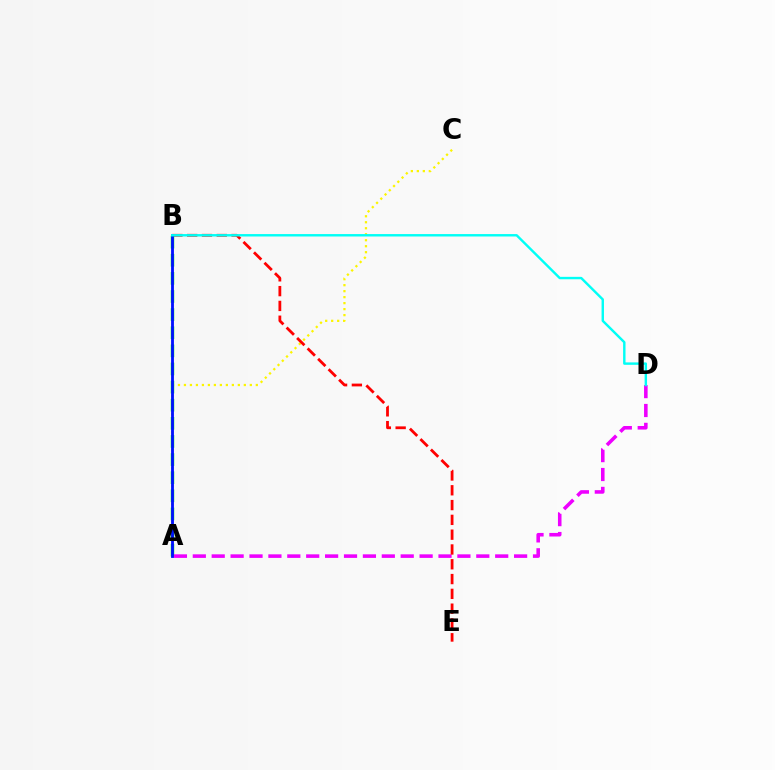{('A', 'C'): [{'color': '#fcf500', 'line_style': 'dotted', 'thickness': 1.63}], ('A', 'B'): [{'color': '#08ff00', 'line_style': 'dashed', 'thickness': 2.46}, {'color': '#0010ff', 'line_style': 'solid', 'thickness': 2.04}], ('A', 'D'): [{'color': '#ee00ff', 'line_style': 'dashed', 'thickness': 2.57}], ('B', 'E'): [{'color': '#ff0000', 'line_style': 'dashed', 'thickness': 2.01}], ('B', 'D'): [{'color': '#00fff6', 'line_style': 'solid', 'thickness': 1.74}]}